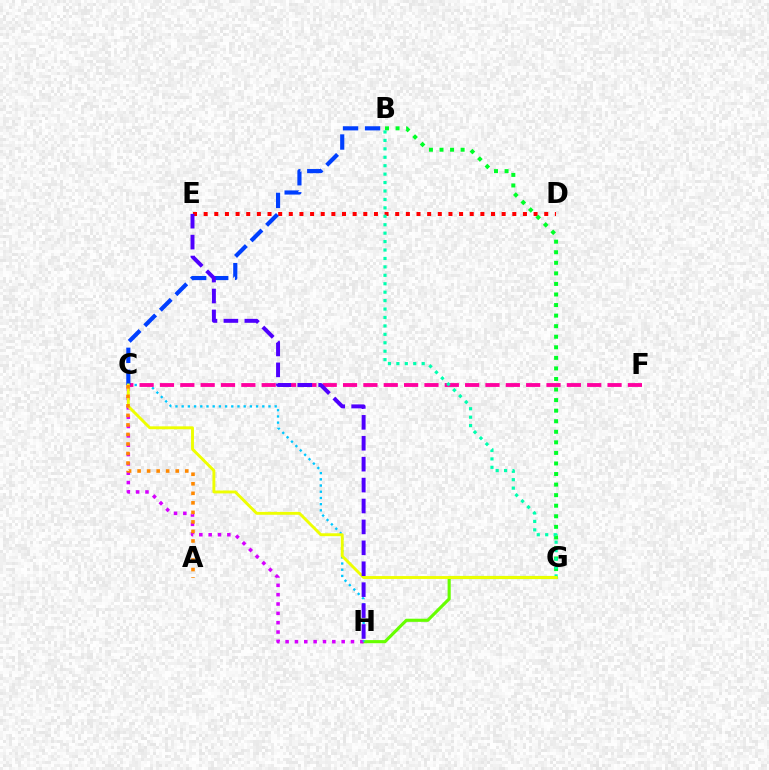{('G', 'H'): [{'color': '#66ff00', 'line_style': 'solid', 'thickness': 2.25}], ('C', 'H'): [{'color': '#d600ff', 'line_style': 'dotted', 'thickness': 2.54}, {'color': '#00c7ff', 'line_style': 'dotted', 'thickness': 1.69}], ('C', 'F'): [{'color': '#ff00a0', 'line_style': 'dashed', 'thickness': 2.76}], ('D', 'E'): [{'color': '#ff0000', 'line_style': 'dotted', 'thickness': 2.89}], ('B', 'C'): [{'color': '#003fff', 'line_style': 'dashed', 'thickness': 2.99}], ('B', 'G'): [{'color': '#00ff27', 'line_style': 'dotted', 'thickness': 2.87}, {'color': '#00ffaf', 'line_style': 'dotted', 'thickness': 2.29}], ('C', 'G'): [{'color': '#eeff00', 'line_style': 'solid', 'thickness': 2.09}], ('E', 'H'): [{'color': '#4f00ff', 'line_style': 'dashed', 'thickness': 2.84}], ('A', 'C'): [{'color': '#ff8800', 'line_style': 'dotted', 'thickness': 2.59}]}